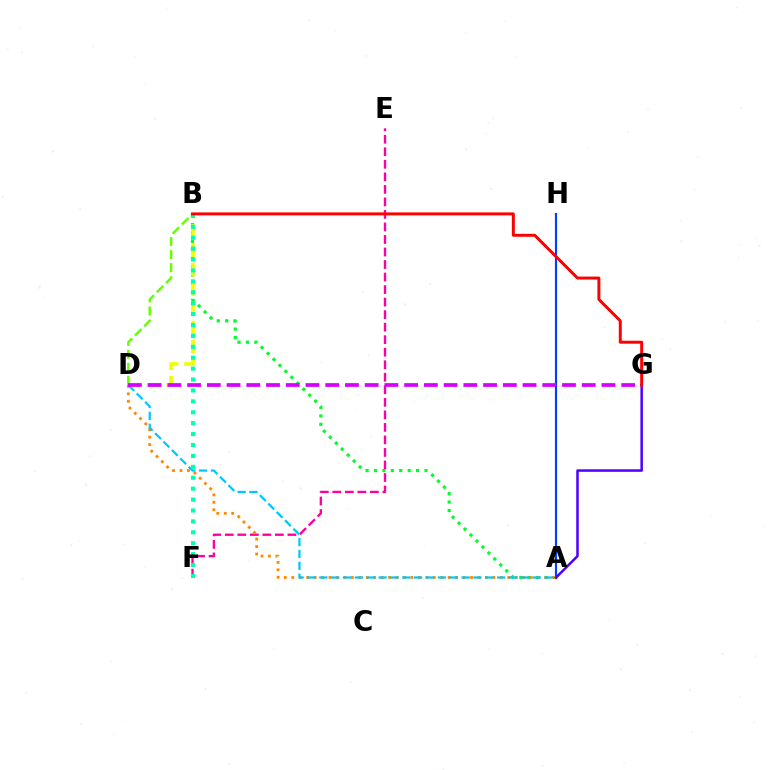{('A', 'H'): [{'color': '#003fff', 'line_style': 'solid', 'thickness': 1.55}], ('A', 'B'): [{'color': '#00ff27', 'line_style': 'dotted', 'thickness': 2.29}], ('B', 'D'): [{'color': '#66ff00', 'line_style': 'dashed', 'thickness': 1.77}, {'color': '#eeff00', 'line_style': 'dashed', 'thickness': 2.62}], ('E', 'F'): [{'color': '#ff00a0', 'line_style': 'dashed', 'thickness': 1.7}], ('A', 'D'): [{'color': '#ff8800', 'line_style': 'dotted', 'thickness': 2.02}, {'color': '#00c7ff', 'line_style': 'dashed', 'thickness': 1.61}], ('A', 'G'): [{'color': '#4f00ff', 'line_style': 'solid', 'thickness': 1.81}], ('B', 'F'): [{'color': '#00ffaf', 'line_style': 'dotted', 'thickness': 2.96}], ('D', 'G'): [{'color': '#d600ff', 'line_style': 'dashed', 'thickness': 2.68}], ('B', 'G'): [{'color': '#ff0000', 'line_style': 'solid', 'thickness': 2.13}]}